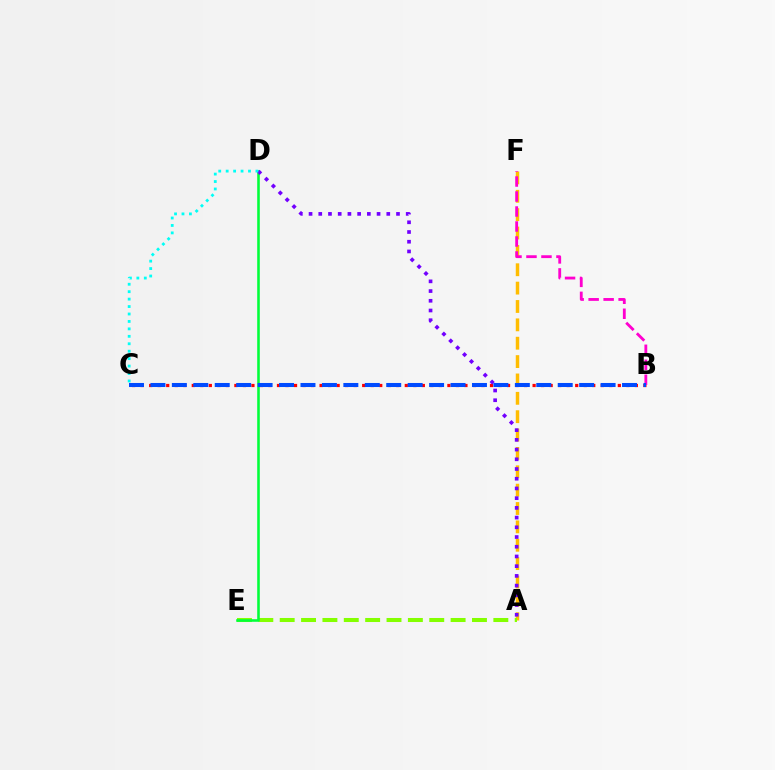{('A', 'F'): [{'color': '#ffbd00', 'line_style': 'dashed', 'thickness': 2.5}], ('B', 'C'): [{'color': '#ff0000', 'line_style': 'dotted', 'thickness': 2.32}, {'color': '#004bff', 'line_style': 'dashed', 'thickness': 2.91}], ('A', 'E'): [{'color': '#84ff00', 'line_style': 'dashed', 'thickness': 2.9}], ('B', 'F'): [{'color': '#ff00cf', 'line_style': 'dashed', 'thickness': 2.04}], ('D', 'E'): [{'color': '#00ff39', 'line_style': 'solid', 'thickness': 1.86}], ('A', 'D'): [{'color': '#7200ff', 'line_style': 'dotted', 'thickness': 2.64}], ('C', 'D'): [{'color': '#00fff6', 'line_style': 'dotted', 'thickness': 2.02}]}